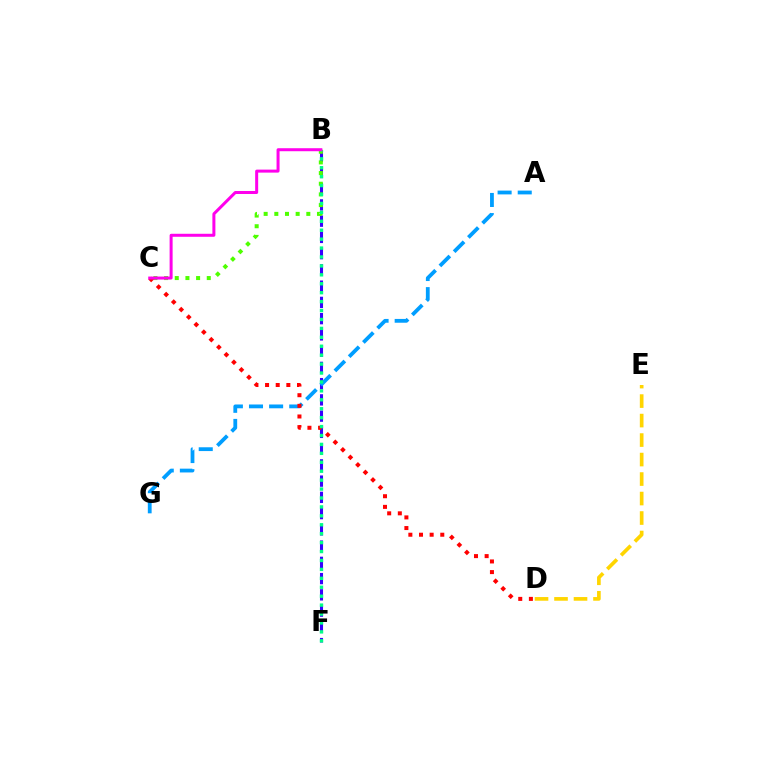{('B', 'F'): [{'color': '#3700ff', 'line_style': 'dashed', 'thickness': 2.21}, {'color': '#00ff86', 'line_style': 'dotted', 'thickness': 2.43}], ('D', 'E'): [{'color': '#ffd500', 'line_style': 'dashed', 'thickness': 2.65}], ('A', 'G'): [{'color': '#009eff', 'line_style': 'dashed', 'thickness': 2.73}], ('B', 'C'): [{'color': '#4fff00', 'line_style': 'dotted', 'thickness': 2.9}, {'color': '#ff00ed', 'line_style': 'solid', 'thickness': 2.16}], ('C', 'D'): [{'color': '#ff0000', 'line_style': 'dotted', 'thickness': 2.89}]}